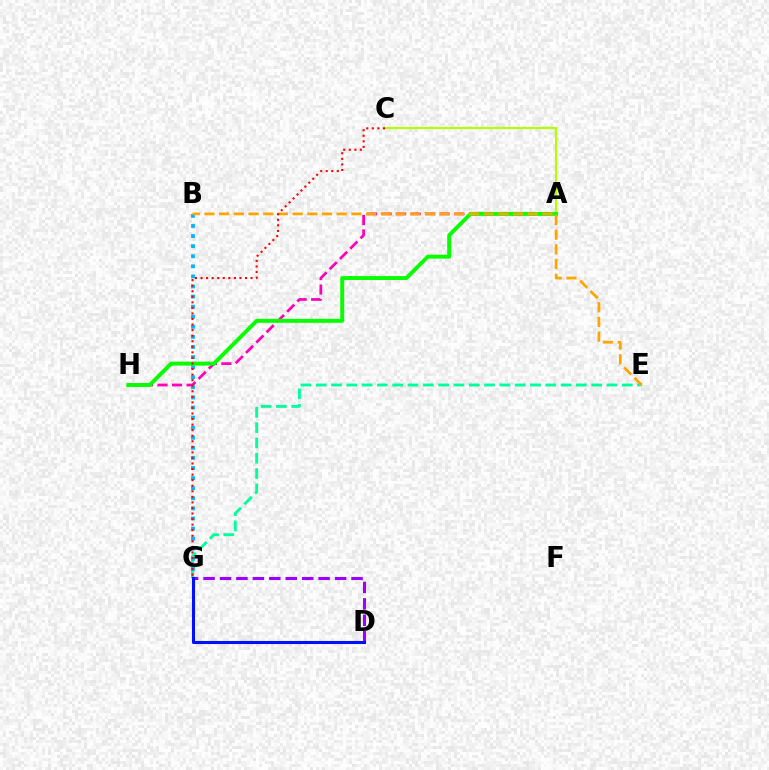{('E', 'G'): [{'color': '#00ff9d', 'line_style': 'dashed', 'thickness': 2.08}], ('A', 'H'): [{'color': '#ff00bd', 'line_style': 'dashed', 'thickness': 1.98}, {'color': '#08ff00', 'line_style': 'solid', 'thickness': 2.83}], ('B', 'G'): [{'color': '#00b5ff', 'line_style': 'dotted', 'thickness': 2.74}], ('A', 'C'): [{'color': '#b3ff00', 'line_style': 'solid', 'thickness': 1.54}], ('D', 'G'): [{'color': '#9b00ff', 'line_style': 'dashed', 'thickness': 2.23}, {'color': '#0010ff', 'line_style': 'solid', 'thickness': 2.22}], ('B', 'E'): [{'color': '#ffa500', 'line_style': 'dashed', 'thickness': 2.0}], ('C', 'G'): [{'color': '#ff0000', 'line_style': 'dotted', 'thickness': 1.51}]}